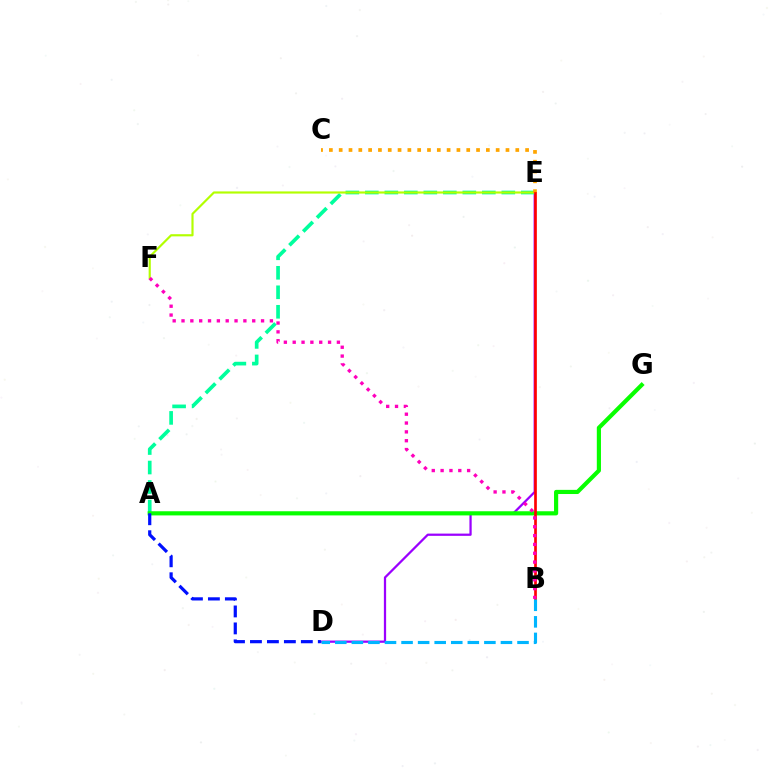{('D', 'E'): [{'color': '#9b00ff', 'line_style': 'solid', 'thickness': 1.62}], ('A', 'E'): [{'color': '#00ff9d', 'line_style': 'dashed', 'thickness': 2.65}], ('A', 'G'): [{'color': '#08ff00', 'line_style': 'solid', 'thickness': 2.99}], ('E', 'F'): [{'color': '#b3ff00', 'line_style': 'solid', 'thickness': 1.56}], ('A', 'D'): [{'color': '#0010ff', 'line_style': 'dashed', 'thickness': 2.3}], ('C', 'E'): [{'color': '#ffa500', 'line_style': 'dotted', 'thickness': 2.67}], ('B', 'E'): [{'color': '#ff0000', 'line_style': 'solid', 'thickness': 1.93}], ('B', 'D'): [{'color': '#00b5ff', 'line_style': 'dashed', 'thickness': 2.25}], ('B', 'F'): [{'color': '#ff00bd', 'line_style': 'dotted', 'thickness': 2.4}]}